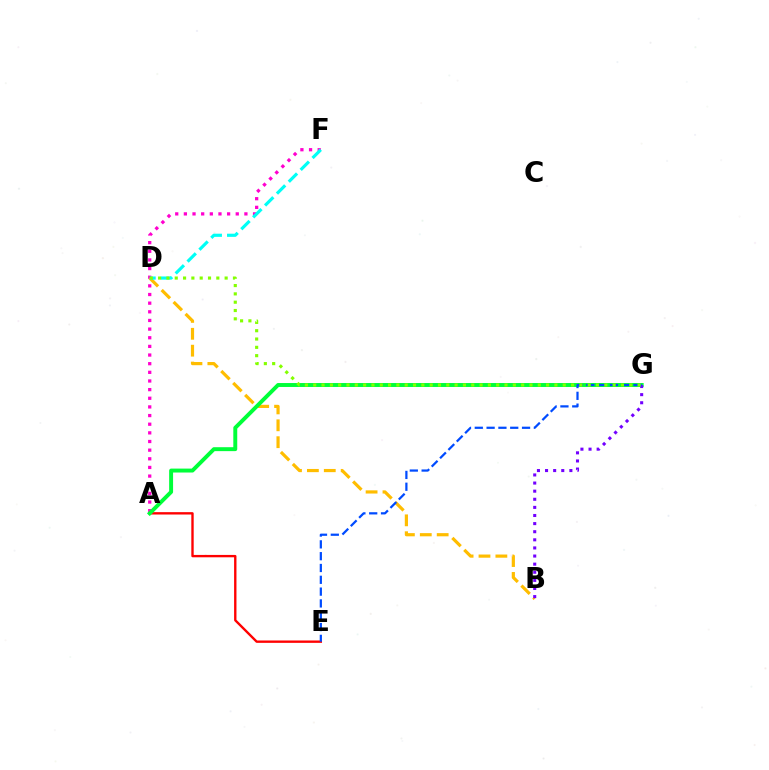{('A', 'E'): [{'color': '#ff0000', 'line_style': 'solid', 'thickness': 1.7}], ('A', 'F'): [{'color': '#ff00cf', 'line_style': 'dotted', 'thickness': 2.35}], ('B', 'D'): [{'color': '#ffbd00', 'line_style': 'dashed', 'thickness': 2.29}], ('D', 'F'): [{'color': '#00fff6', 'line_style': 'dashed', 'thickness': 2.28}], ('A', 'G'): [{'color': '#00ff39', 'line_style': 'solid', 'thickness': 2.83}], ('B', 'G'): [{'color': '#7200ff', 'line_style': 'dotted', 'thickness': 2.2}], ('E', 'G'): [{'color': '#004bff', 'line_style': 'dashed', 'thickness': 1.6}], ('D', 'G'): [{'color': '#84ff00', 'line_style': 'dotted', 'thickness': 2.26}]}